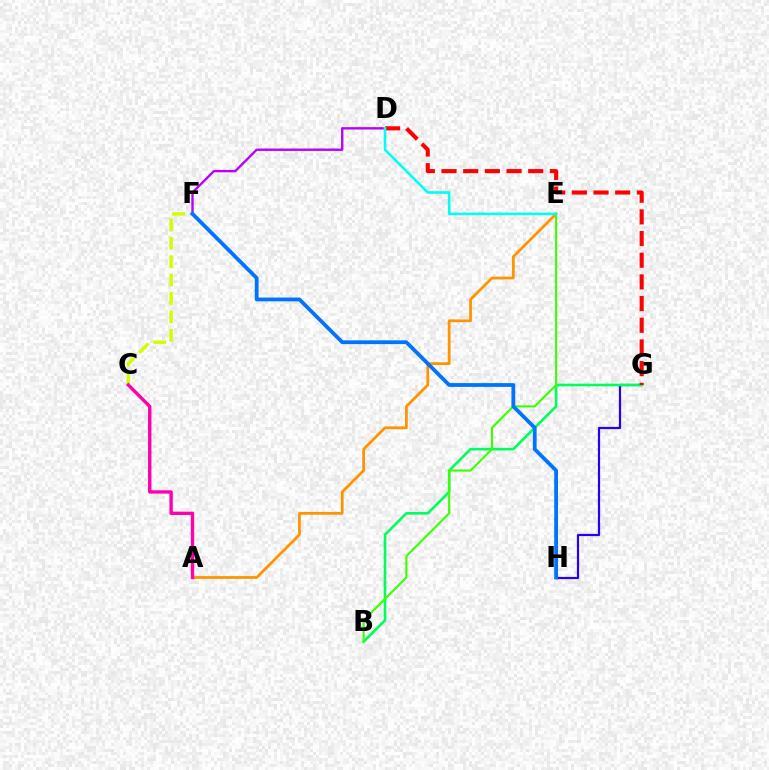{('G', 'H'): [{'color': '#2500ff', 'line_style': 'solid', 'thickness': 1.58}], ('C', 'F'): [{'color': '#d1ff00', 'line_style': 'dashed', 'thickness': 2.5}], ('A', 'E'): [{'color': '#ff9400', 'line_style': 'solid', 'thickness': 1.99}], ('D', 'F'): [{'color': '#b900ff', 'line_style': 'solid', 'thickness': 1.71}], ('B', 'G'): [{'color': '#00ff5c', 'line_style': 'solid', 'thickness': 1.89}], ('D', 'G'): [{'color': '#ff0000', 'line_style': 'dashed', 'thickness': 2.94}], ('B', 'E'): [{'color': '#3dff00', 'line_style': 'solid', 'thickness': 1.52}], ('F', 'H'): [{'color': '#0074ff', 'line_style': 'solid', 'thickness': 2.72}], ('A', 'C'): [{'color': '#ff00ac', 'line_style': 'solid', 'thickness': 2.43}], ('D', 'E'): [{'color': '#00fff6', 'line_style': 'solid', 'thickness': 1.88}]}